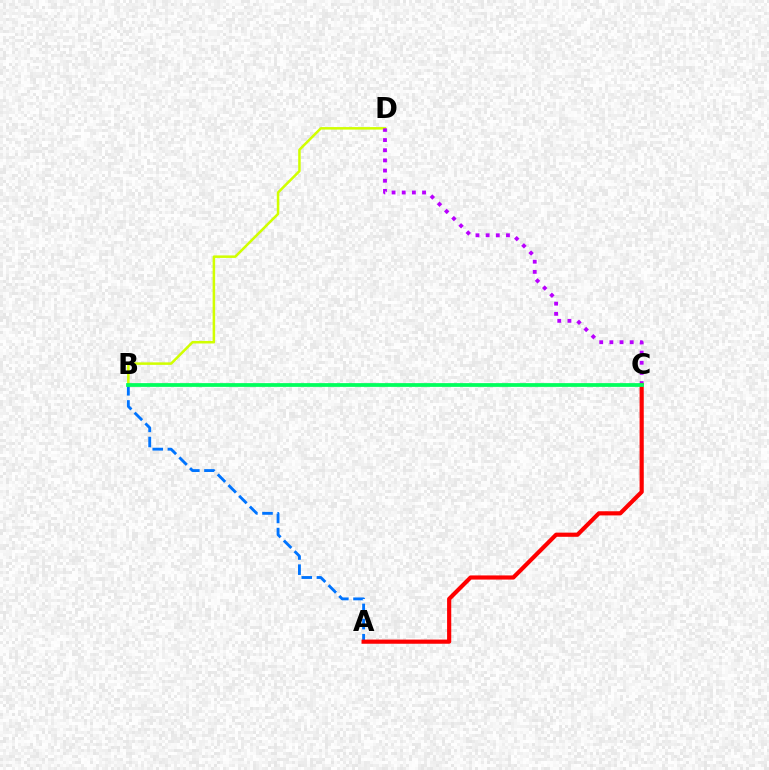{('A', 'B'): [{'color': '#0074ff', 'line_style': 'dashed', 'thickness': 2.06}], ('B', 'D'): [{'color': '#d1ff00', 'line_style': 'solid', 'thickness': 1.82}], ('C', 'D'): [{'color': '#b900ff', 'line_style': 'dotted', 'thickness': 2.76}], ('A', 'C'): [{'color': '#ff0000', 'line_style': 'solid', 'thickness': 2.99}], ('B', 'C'): [{'color': '#00ff5c', 'line_style': 'solid', 'thickness': 2.7}]}